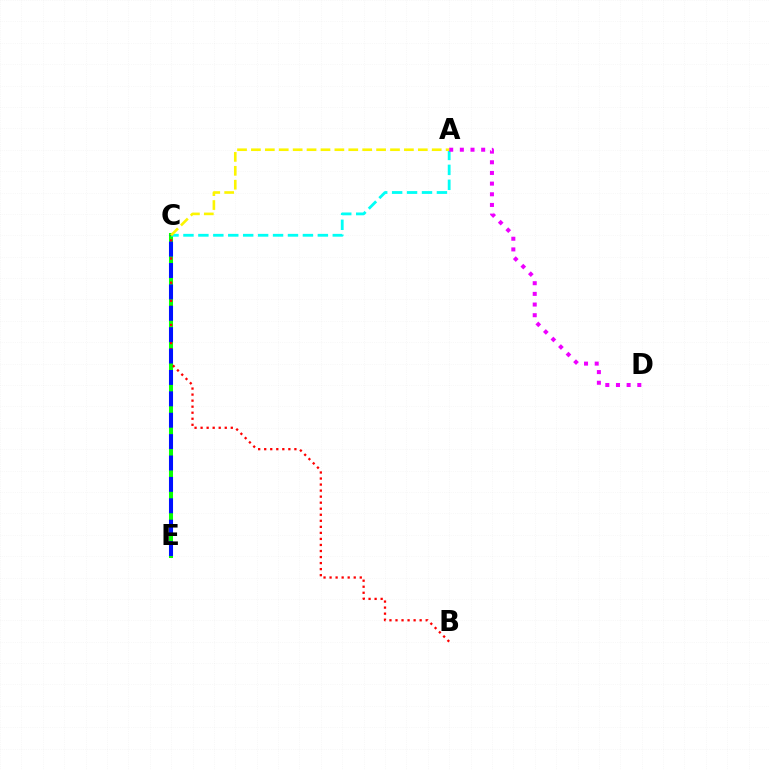{('C', 'E'): [{'color': '#08ff00', 'line_style': 'solid', 'thickness': 2.9}, {'color': '#0010ff', 'line_style': 'dashed', 'thickness': 2.91}], ('A', 'C'): [{'color': '#00fff6', 'line_style': 'dashed', 'thickness': 2.03}, {'color': '#fcf500', 'line_style': 'dashed', 'thickness': 1.89}], ('B', 'C'): [{'color': '#ff0000', 'line_style': 'dotted', 'thickness': 1.64}], ('A', 'D'): [{'color': '#ee00ff', 'line_style': 'dotted', 'thickness': 2.9}]}